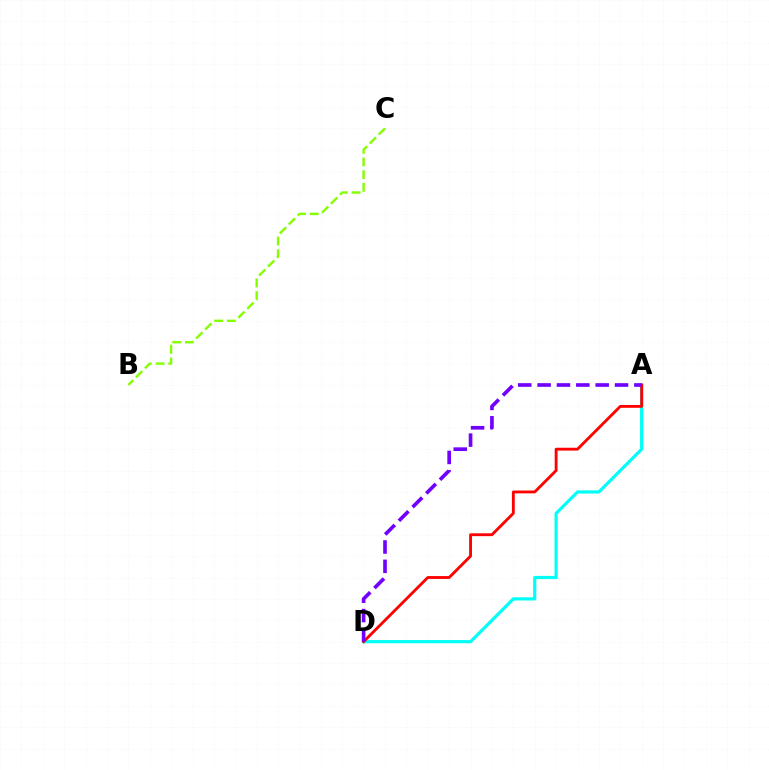{('A', 'D'): [{'color': '#00fff6', 'line_style': 'solid', 'thickness': 2.3}, {'color': '#ff0000', 'line_style': 'solid', 'thickness': 2.04}, {'color': '#7200ff', 'line_style': 'dashed', 'thickness': 2.63}], ('B', 'C'): [{'color': '#84ff00', 'line_style': 'dashed', 'thickness': 1.72}]}